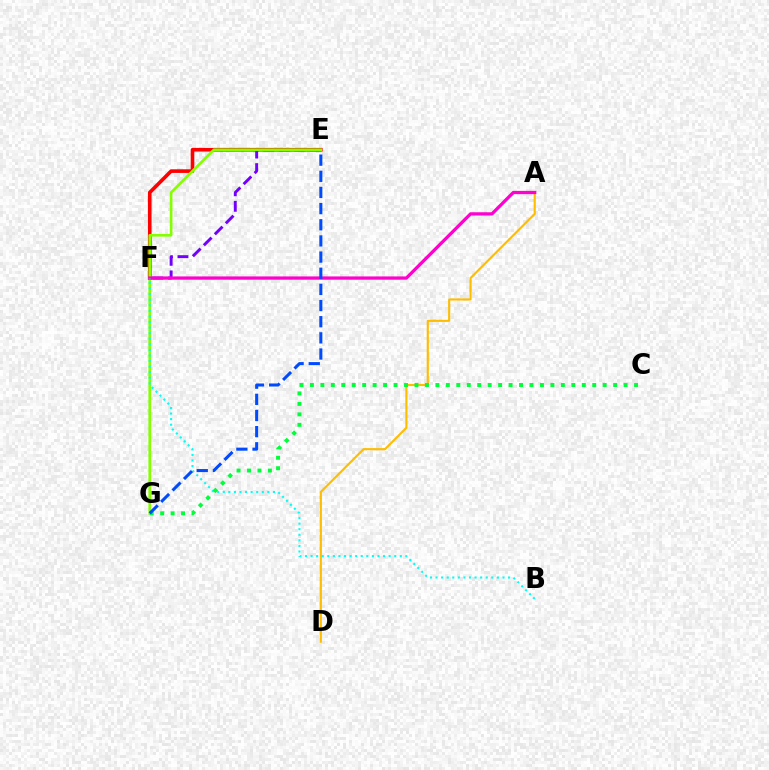{('E', 'F'): [{'color': '#7200ff', 'line_style': 'dashed', 'thickness': 2.11}, {'color': '#ff0000', 'line_style': 'solid', 'thickness': 2.61}], ('A', 'D'): [{'color': '#ffbd00', 'line_style': 'solid', 'thickness': 1.53}], ('E', 'G'): [{'color': '#84ff00', 'line_style': 'solid', 'thickness': 1.91}, {'color': '#004bff', 'line_style': 'dashed', 'thickness': 2.19}], ('A', 'F'): [{'color': '#ff00cf', 'line_style': 'solid', 'thickness': 2.35}], ('B', 'F'): [{'color': '#00fff6', 'line_style': 'dotted', 'thickness': 1.52}], ('C', 'G'): [{'color': '#00ff39', 'line_style': 'dotted', 'thickness': 2.84}]}